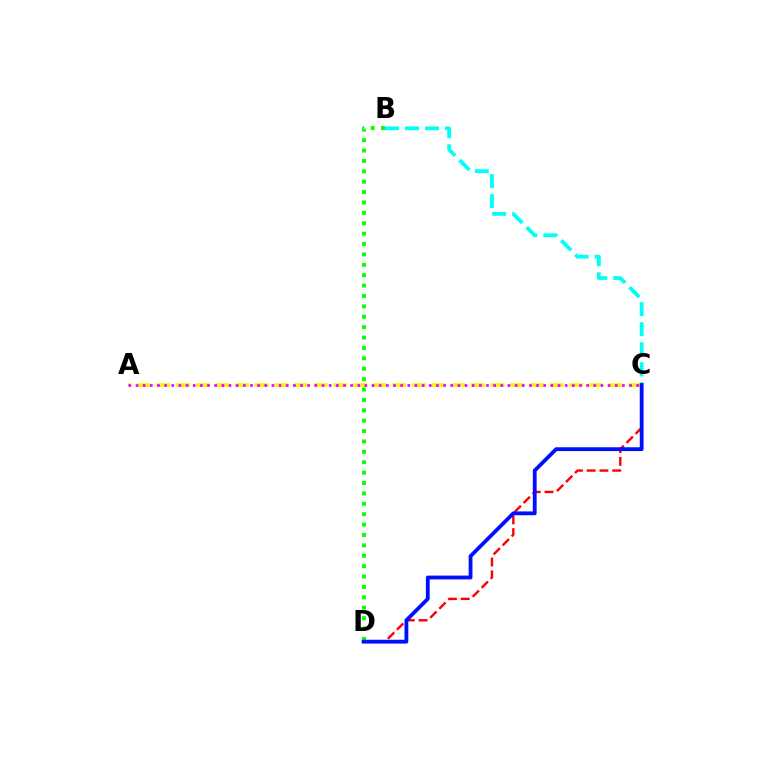{('C', 'D'): [{'color': '#ff0000', 'line_style': 'dashed', 'thickness': 1.73}, {'color': '#0010ff', 'line_style': 'solid', 'thickness': 2.75}], ('B', 'C'): [{'color': '#00fff6', 'line_style': 'dashed', 'thickness': 2.72}], ('B', 'D'): [{'color': '#08ff00', 'line_style': 'dotted', 'thickness': 2.82}], ('A', 'C'): [{'color': '#fcf500', 'line_style': 'dashed', 'thickness': 2.67}, {'color': '#ee00ff', 'line_style': 'dotted', 'thickness': 1.94}]}